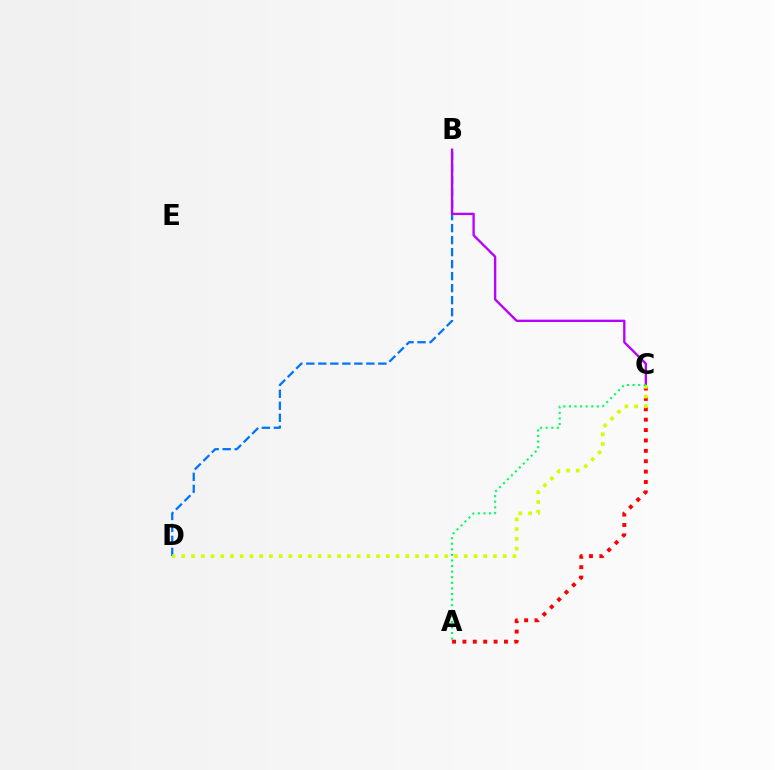{('B', 'D'): [{'color': '#0074ff', 'line_style': 'dashed', 'thickness': 1.63}], ('A', 'C'): [{'color': '#ff0000', 'line_style': 'dotted', 'thickness': 2.82}, {'color': '#00ff5c', 'line_style': 'dotted', 'thickness': 1.52}], ('B', 'C'): [{'color': '#b900ff', 'line_style': 'solid', 'thickness': 1.69}], ('C', 'D'): [{'color': '#d1ff00', 'line_style': 'dotted', 'thickness': 2.65}]}